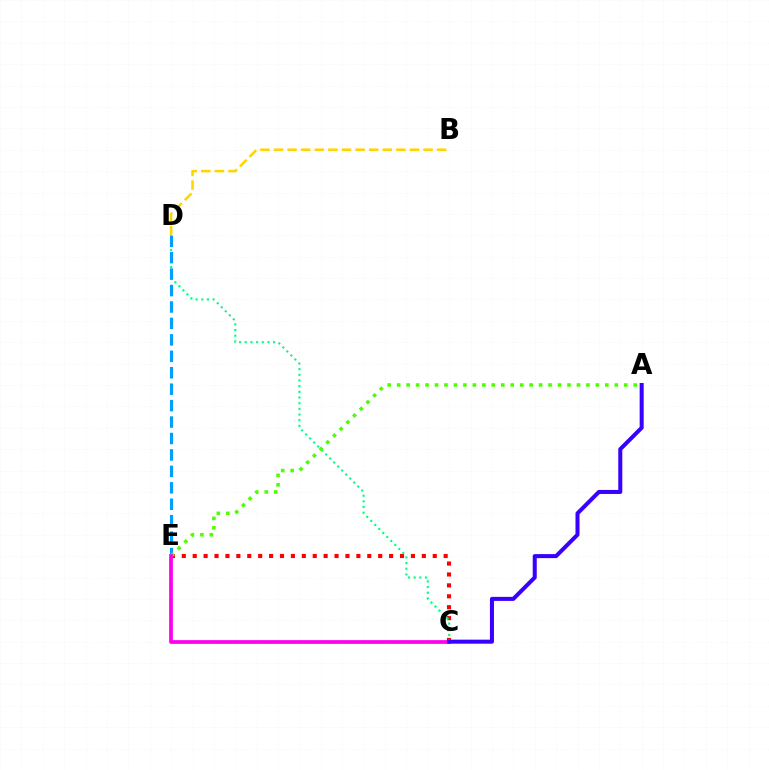{('C', 'E'): [{'color': '#ff0000', 'line_style': 'dotted', 'thickness': 2.96}, {'color': '#ff00ed', 'line_style': 'solid', 'thickness': 2.69}], ('C', 'D'): [{'color': '#00ff86', 'line_style': 'dotted', 'thickness': 1.54}], ('D', 'E'): [{'color': '#009eff', 'line_style': 'dashed', 'thickness': 2.23}], ('A', 'E'): [{'color': '#4fff00', 'line_style': 'dotted', 'thickness': 2.57}], ('B', 'D'): [{'color': '#ffd500', 'line_style': 'dashed', 'thickness': 1.85}], ('A', 'C'): [{'color': '#3700ff', 'line_style': 'solid', 'thickness': 2.9}]}